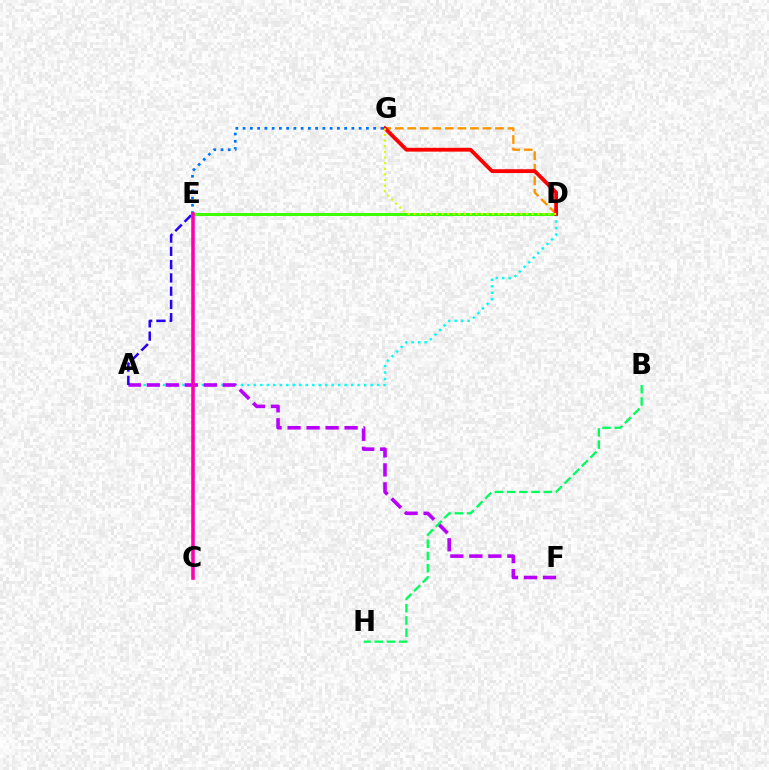{('A', 'D'): [{'color': '#00fff6', 'line_style': 'dotted', 'thickness': 1.76}], ('D', 'G'): [{'color': '#ff9400', 'line_style': 'dashed', 'thickness': 1.7}, {'color': '#ff0000', 'line_style': 'solid', 'thickness': 2.74}, {'color': '#d1ff00', 'line_style': 'dotted', 'thickness': 1.53}], ('D', 'E'): [{'color': '#3dff00', 'line_style': 'solid', 'thickness': 2.15}], ('E', 'G'): [{'color': '#0074ff', 'line_style': 'dotted', 'thickness': 1.97}], ('A', 'F'): [{'color': '#b900ff', 'line_style': 'dashed', 'thickness': 2.58}], ('B', 'H'): [{'color': '#00ff5c', 'line_style': 'dashed', 'thickness': 1.66}], ('A', 'E'): [{'color': '#2500ff', 'line_style': 'dashed', 'thickness': 1.8}], ('C', 'E'): [{'color': '#ff00ac', 'line_style': 'solid', 'thickness': 2.55}]}